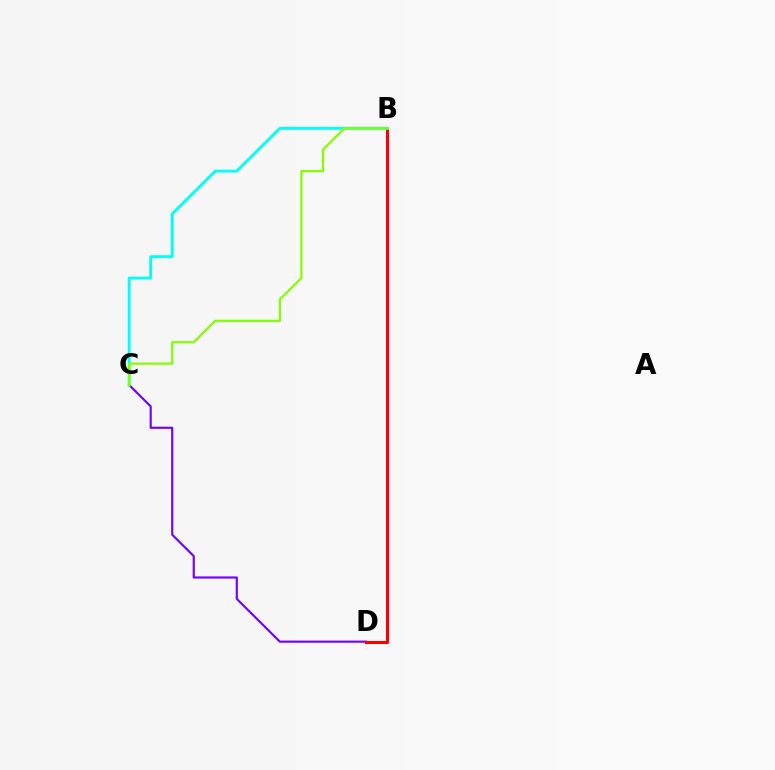{('C', 'D'): [{'color': '#7200ff', 'line_style': 'solid', 'thickness': 1.55}], ('B', 'D'): [{'color': '#ff0000', 'line_style': 'solid', 'thickness': 2.2}], ('B', 'C'): [{'color': '#00fff6', 'line_style': 'solid', 'thickness': 2.06}, {'color': '#84ff00', 'line_style': 'solid', 'thickness': 1.62}]}